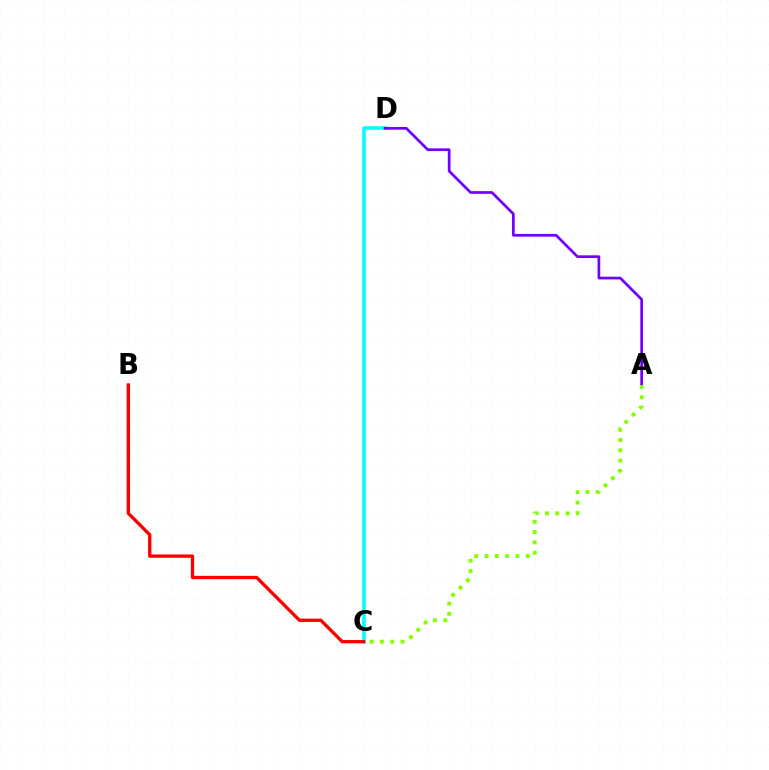{('C', 'D'): [{'color': '#00fff6', 'line_style': 'solid', 'thickness': 2.56}], ('B', 'C'): [{'color': '#ff0000', 'line_style': 'solid', 'thickness': 2.39}], ('A', 'D'): [{'color': '#7200ff', 'line_style': 'solid', 'thickness': 1.95}], ('A', 'C'): [{'color': '#84ff00', 'line_style': 'dotted', 'thickness': 2.8}]}